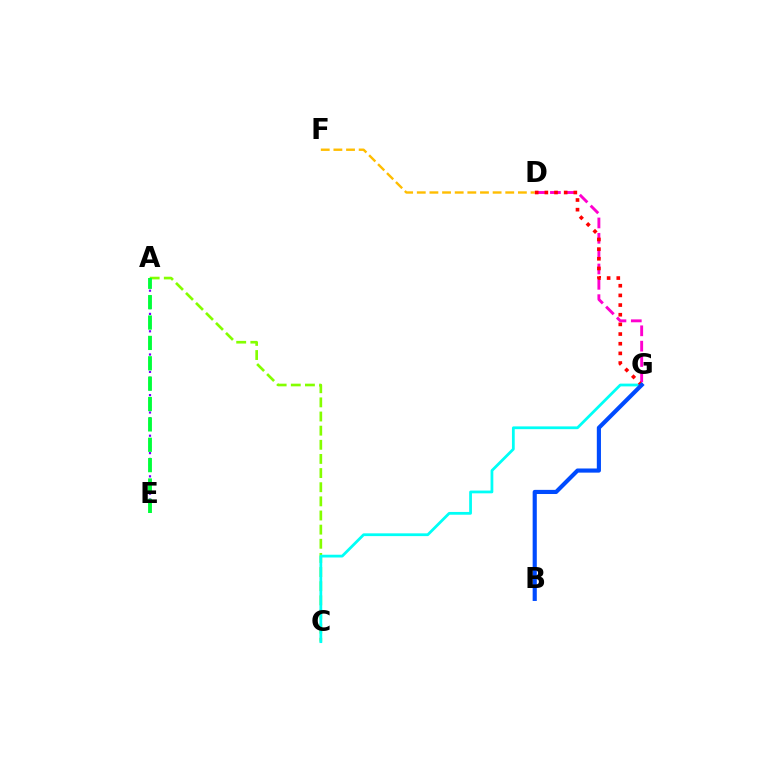{('A', 'C'): [{'color': '#84ff00', 'line_style': 'dashed', 'thickness': 1.92}], ('C', 'G'): [{'color': '#00fff6', 'line_style': 'solid', 'thickness': 1.99}], ('D', 'G'): [{'color': '#ff00cf', 'line_style': 'dashed', 'thickness': 2.08}, {'color': '#ff0000', 'line_style': 'dotted', 'thickness': 2.63}], ('A', 'E'): [{'color': '#7200ff', 'line_style': 'dotted', 'thickness': 1.58}, {'color': '#00ff39', 'line_style': 'dashed', 'thickness': 2.77}], ('D', 'F'): [{'color': '#ffbd00', 'line_style': 'dashed', 'thickness': 1.72}], ('B', 'G'): [{'color': '#004bff', 'line_style': 'solid', 'thickness': 2.98}]}